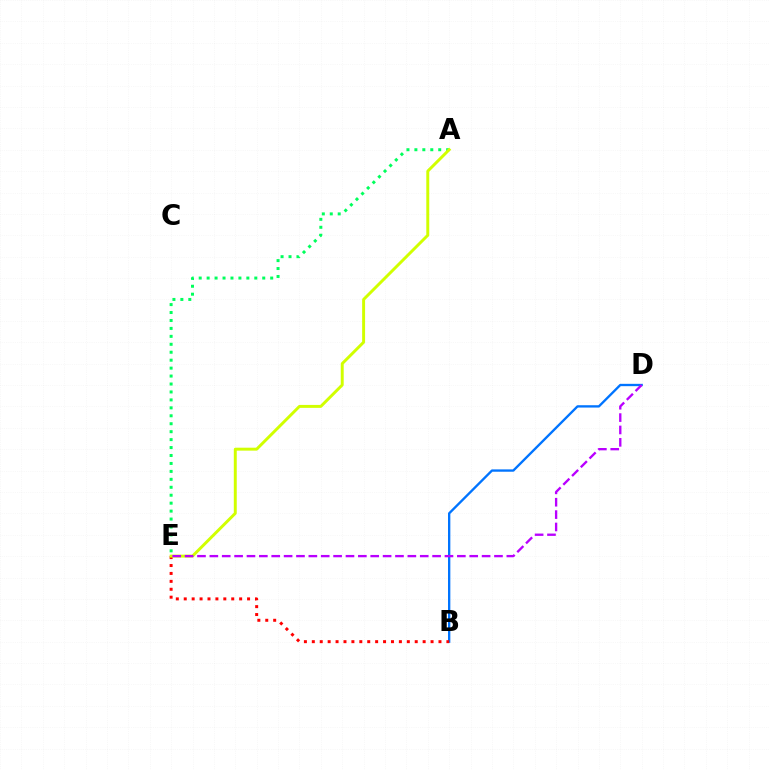{('B', 'D'): [{'color': '#0074ff', 'line_style': 'solid', 'thickness': 1.68}], ('B', 'E'): [{'color': '#ff0000', 'line_style': 'dotted', 'thickness': 2.15}], ('A', 'E'): [{'color': '#00ff5c', 'line_style': 'dotted', 'thickness': 2.16}, {'color': '#d1ff00', 'line_style': 'solid', 'thickness': 2.12}], ('D', 'E'): [{'color': '#b900ff', 'line_style': 'dashed', 'thickness': 1.68}]}